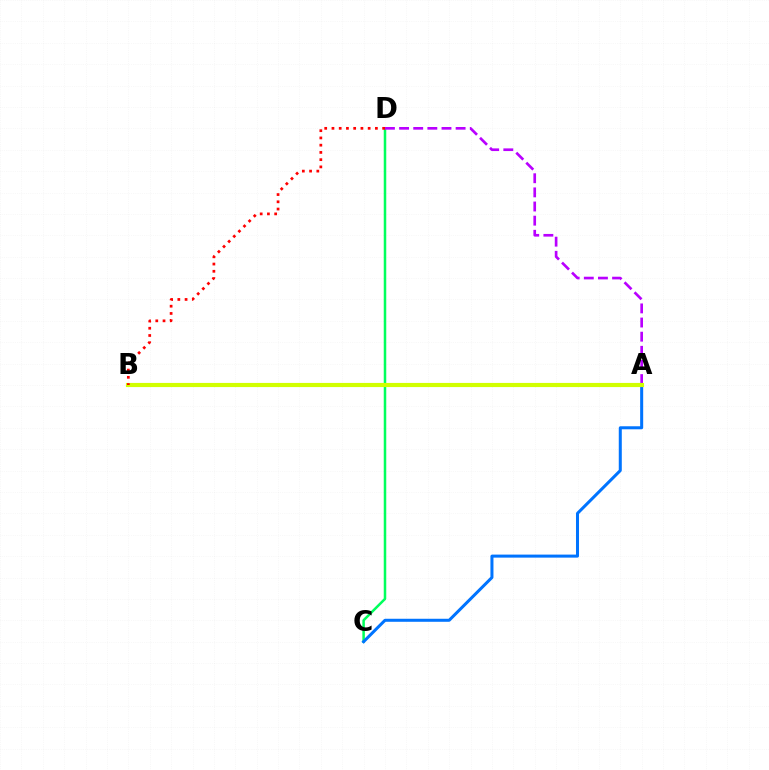{('C', 'D'): [{'color': '#00ff5c', 'line_style': 'solid', 'thickness': 1.81}], ('A', 'D'): [{'color': '#b900ff', 'line_style': 'dashed', 'thickness': 1.92}], ('A', 'C'): [{'color': '#0074ff', 'line_style': 'solid', 'thickness': 2.18}], ('A', 'B'): [{'color': '#d1ff00', 'line_style': 'solid', 'thickness': 2.98}], ('B', 'D'): [{'color': '#ff0000', 'line_style': 'dotted', 'thickness': 1.97}]}